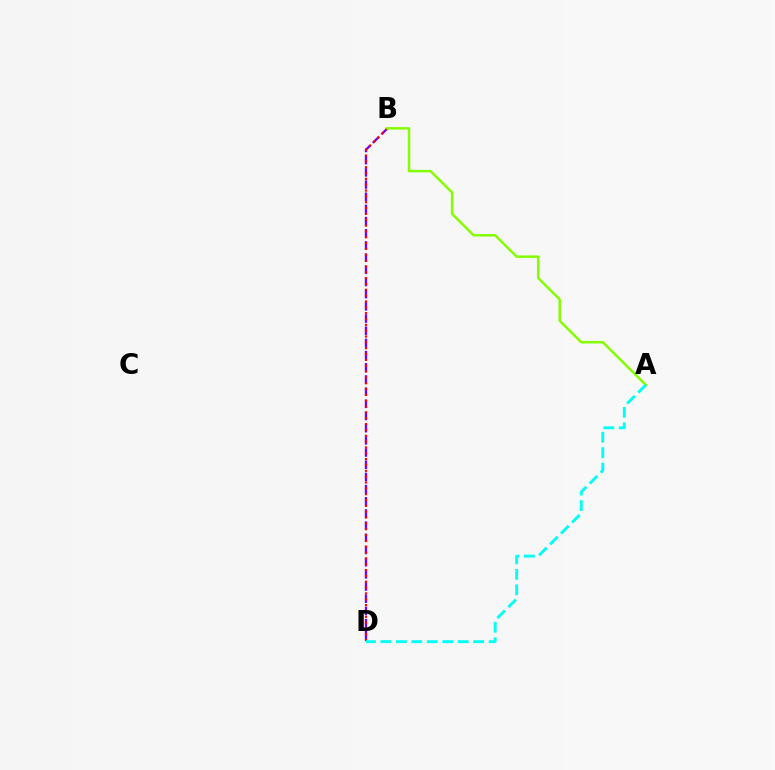{('B', 'D'): [{'color': '#7200ff', 'line_style': 'dashed', 'thickness': 1.65}, {'color': '#ff0000', 'line_style': 'dotted', 'thickness': 1.59}], ('A', 'B'): [{'color': '#84ff00', 'line_style': 'solid', 'thickness': 1.79}], ('A', 'D'): [{'color': '#00fff6', 'line_style': 'dashed', 'thickness': 2.1}]}